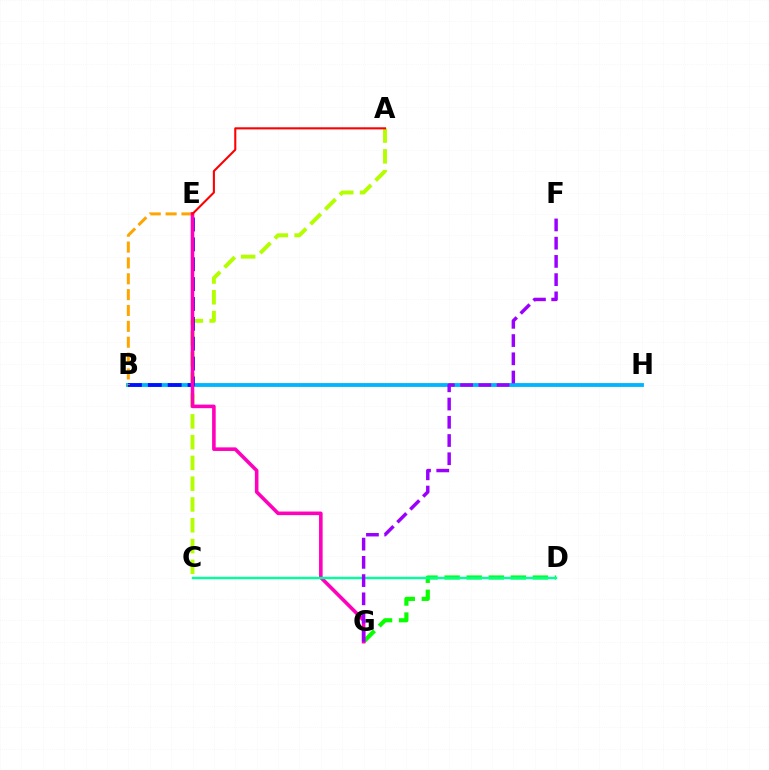{('A', 'C'): [{'color': '#b3ff00', 'line_style': 'dashed', 'thickness': 2.82}], ('B', 'H'): [{'color': '#00b5ff', 'line_style': 'solid', 'thickness': 2.77}], ('D', 'G'): [{'color': '#08ff00', 'line_style': 'dashed', 'thickness': 3.0}], ('B', 'E'): [{'color': '#0010ff', 'line_style': 'dashed', 'thickness': 2.7}, {'color': '#ffa500', 'line_style': 'dashed', 'thickness': 2.15}], ('E', 'G'): [{'color': '#ff00bd', 'line_style': 'solid', 'thickness': 2.58}], ('C', 'D'): [{'color': '#00ff9d', 'line_style': 'solid', 'thickness': 1.73}], ('F', 'G'): [{'color': '#9b00ff', 'line_style': 'dashed', 'thickness': 2.48}], ('A', 'E'): [{'color': '#ff0000', 'line_style': 'solid', 'thickness': 1.51}]}